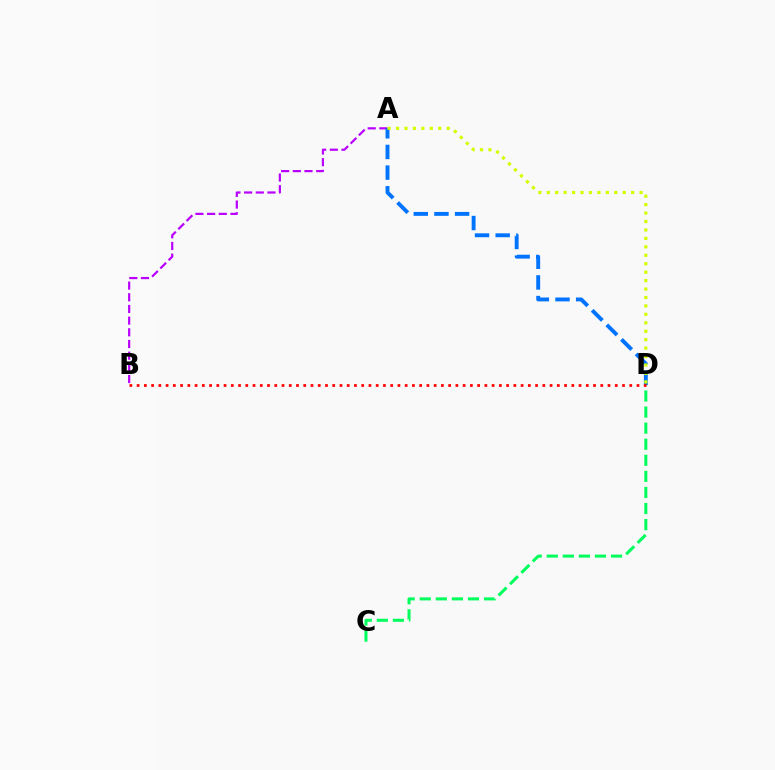{('A', 'B'): [{'color': '#b900ff', 'line_style': 'dashed', 'thickness': 1.59}], ('A', 'D'): [{'color': '#0074ff', 'line_style': 'dashed', 'thickness': 2.81}, {'color': '#d1ff00', 'line_style': 'dotted', 'thickness': 2.29}], ('C', 'D'): [{'color': '#00ff5c', 'line_style': 'dashed', 'thickness': 2.18}], ('B', 'D'): [{'color': '#ff0000', 'line_style': 'dotted', 'thickness': 1.97}]}